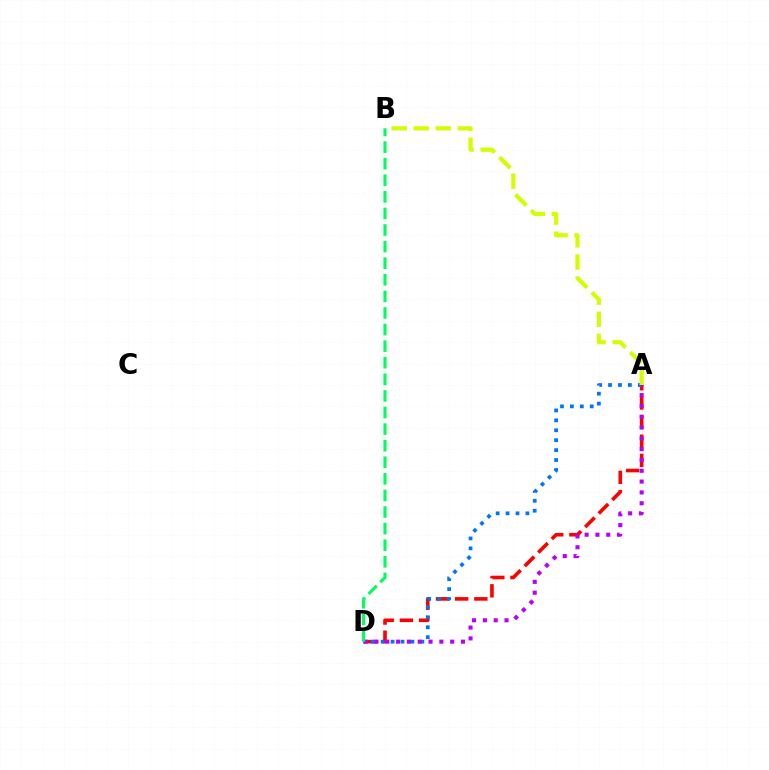{('A', 'D'): [{'color': '#ff0000', 'line_style': 'dashed', 'thickness': 2.6}, {'color': '#0074ff', 'line_style': 'dotted', 'thickness': 2.7}, {'color': '#b900ff', 'line_style': 'dotted', 'thickness': 2.94}], ('A', 'B'): [{'color': '#d1ff00', 'line_style': 'dashed', 'thickness': 3.0}], ('B', 'D'): [{'color': '#00ff5c', 'line_style': 'dashed', 'thickness': 2.25}]}